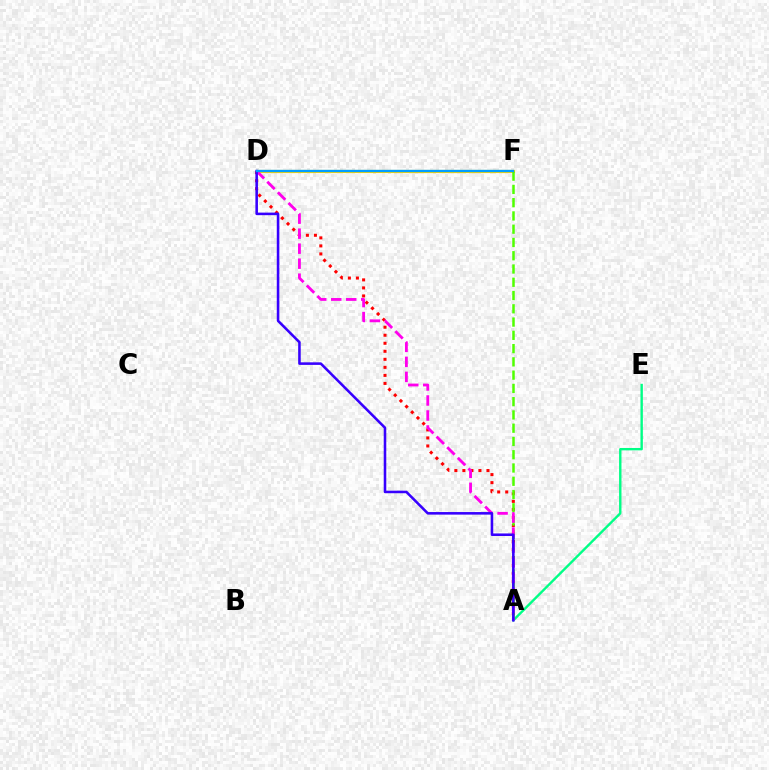{('D', 'F'): [{'color': '#ffd500', 'line_style': 'solid', 'thickness': 2.28}, {'color': '#009eff', 'line_style': 'solid', 'thickness': 1.7}], ('A', 'E'): [{'color': '#00ff86', 'line_style': 'solid', 'thickness': 1.72}], ('A', 'D'): [{'color': '#ff0000', 'line_style': 'dotted', 'thickness': 2.18}, {'color': '#ff00ed', 'line_style': 'dashed', 'thickness': 2.04}, {'color': '#3700ff', 'line_style': 'solid', 'thickness': 1.85}], ('A', 'F'): [{'color': '#4fff00', 'line_style': 'dashed', 'thickness': 1.8}]}